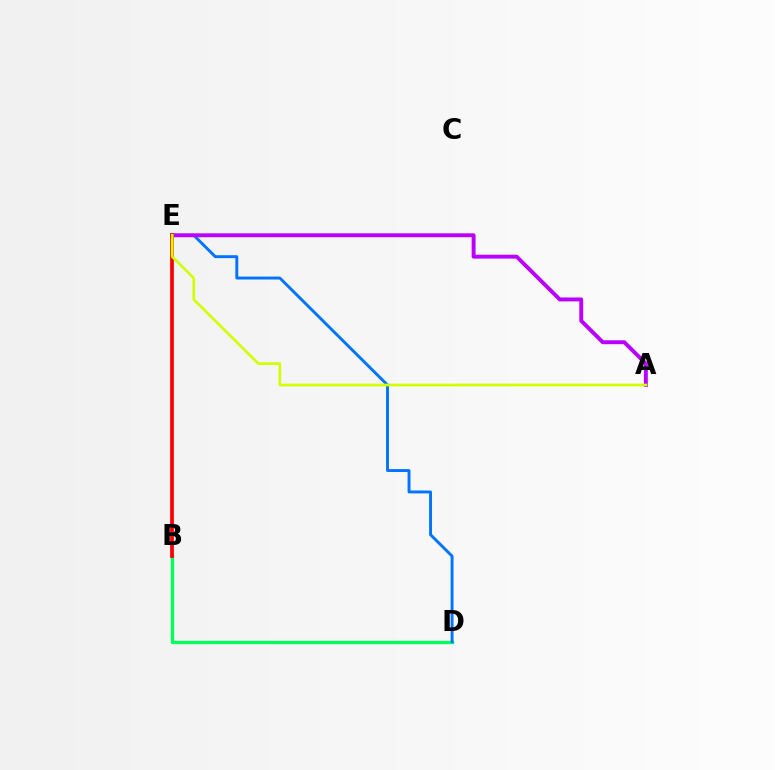{('B', 'D'): [{'color': '#00ff5c', 'line_style': 'solid', 'thickness': 2.38}], ('D', 'E'): [{'color': '#0074ff', 'line_style': 'solid', 'thickness': 2.1}], ('A', 'E'): [{'color': '#b900ff', 'line_style': 'solid', 'thickness': 2.82}, {'color': '#d1ff00', 'line_style': 'solid', 'thickness': 1.93}], ('B', 'E'): [{'color': '#ff0000', 'line_style': 'solid', 'thickness': 2.7}]}